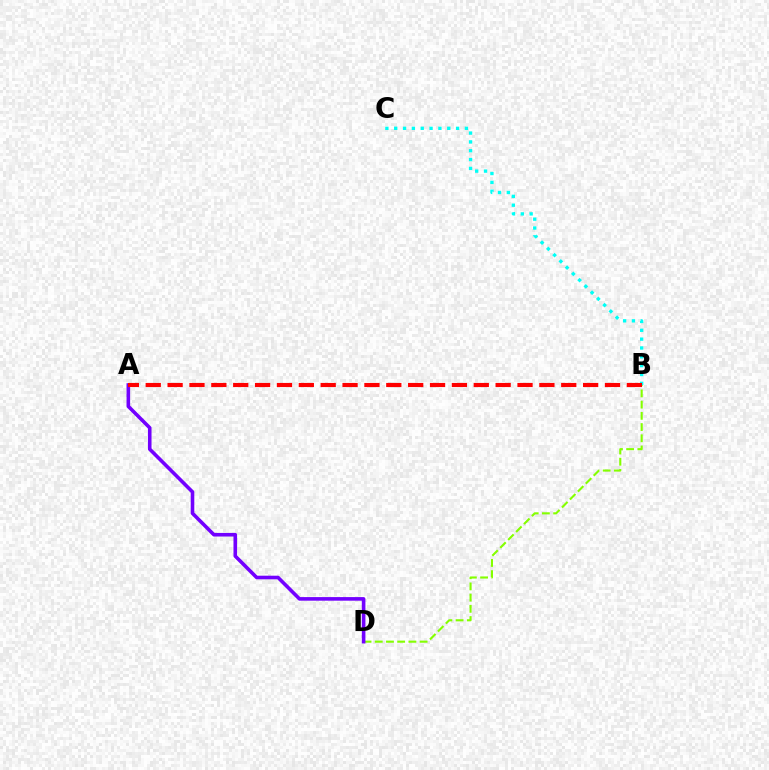{('B', 'D'): [{'color': '#84ff00', 'line_style': 'dashed', 'thickness': 1.52}], ('B', 'C'): [{'color': '#00fff6', 'line_style': 'dotted', 'thickness': 2.4}], ('A', 'D'): [{'color': '#7200ff', 'line_style': 'solid', 'thickness': 2.59}], ('A', 'B'): [{'color': '#ff0000', 'line_style': 'dashed', 'thickness': 2.97}]}